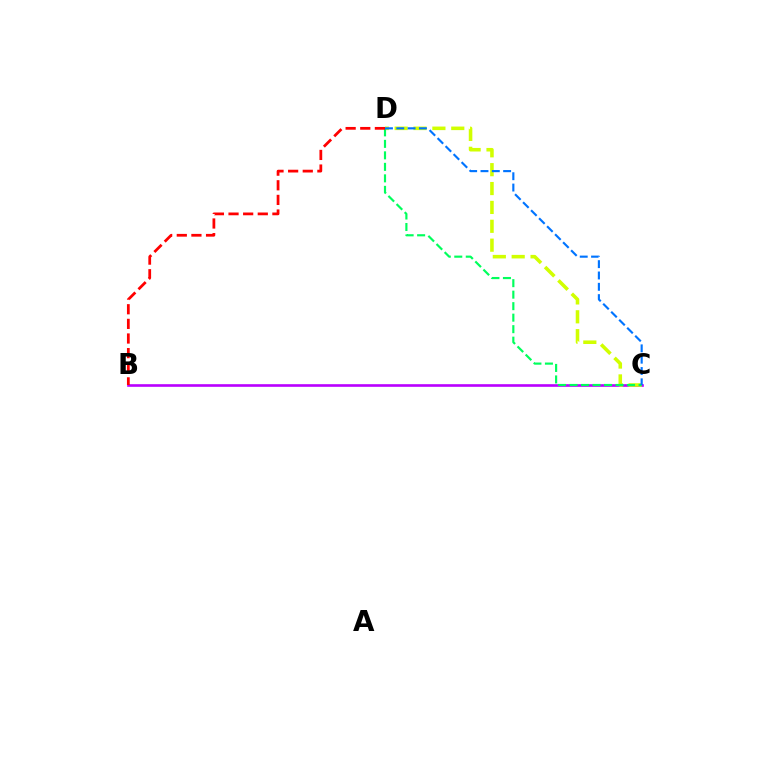{('B', 'C'): [{'color': '#b900ff', 'line_style': 'solid', 'thickness': 1.9}], ('C', 'D'): [{'color': '#d1ff00', 'line_style': 'dashed', 'thickness': 2.56}, {'color': '#00ff5c', 'line_style': 'dashed', 'thickness': 1.56}, {'color': '#0074ff', 'line_style': 'dashed', 'thickness': 1.54}], ('B', 'D'): [{'color': '#ff0000', 'line_style': 'dashed', 'thickness': 1.99}]}